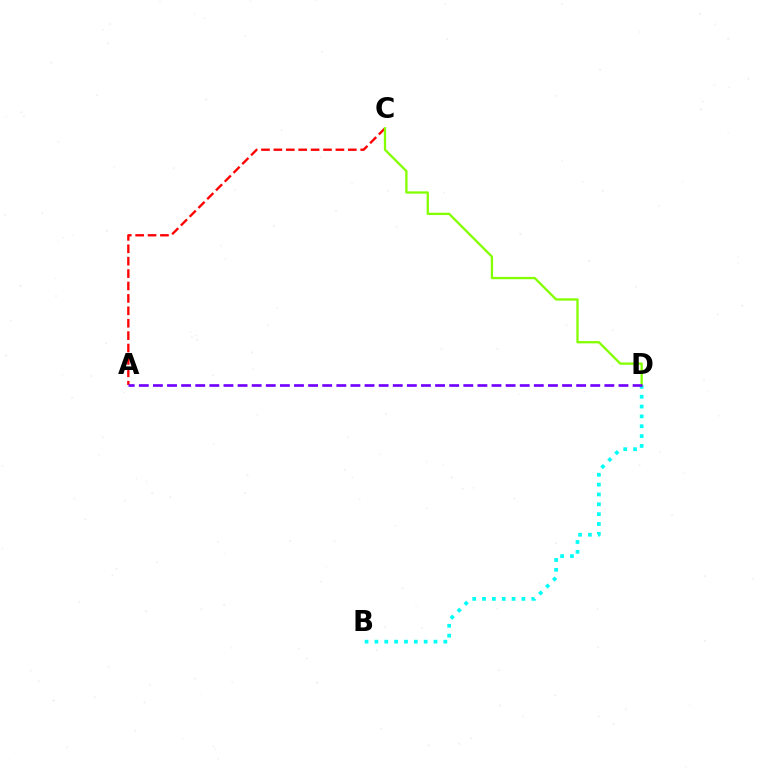{('A', 'C'): [{'color': '#ff0000', 'line_style': 'dashed', 'thickness': 1.69}], ('B', 'D'): [{'color': '#00fff6', 'line_style': 'dotted', 'thickness': 2.68}], ('C', 'D'): [{'color': '#84ff00', 'line_style': 'solid', 'thickness': 1.66}], ('A', 'D'): [{'color': '#7200ff', 'line_style': 'dashed', 'thickness': 1.92}]}